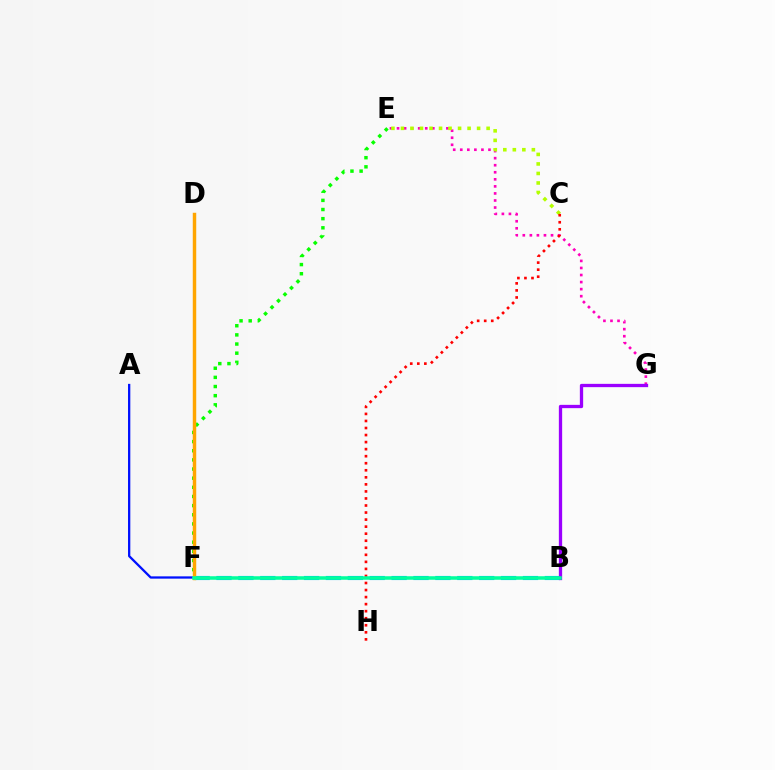{('B', 'F'): [{'color': '#00b5ff', 'line_style': 'dashed', 'thickness': 2.97}, {'color': '#00ff9d', 'line_style': 'solid', 'thickness': 2.55}], ('E', 'G'): [{'color': '#ff00bd', 'line_style': 'dotted', 'thickness': 1.92}], ('E', 'F'): [{'color': '#08ff00', 'line_style': 'dotted', 'thickness': 2.48}], ('A', 'F'): [{'color': '#0010ff', 'line_style': 'solid', 'thickness': 1.64}], ('B', 'G'): [{'color': '#9b00ff', 'line_style': 'solid', 'thickness': 2.37}], ('D', 'F'): [{'color': '#ffa500', 'line_style': 'solid', 'thickness': 2.48}], ('C', 'E'): [{'color': '#b3ff00', 'line_style': 'dotted', 'thickness': 2.59}], ('C', 'H'): [{'color': '#ff0000', 'line_style': 'dotted', 'thickness': 1.91}]}